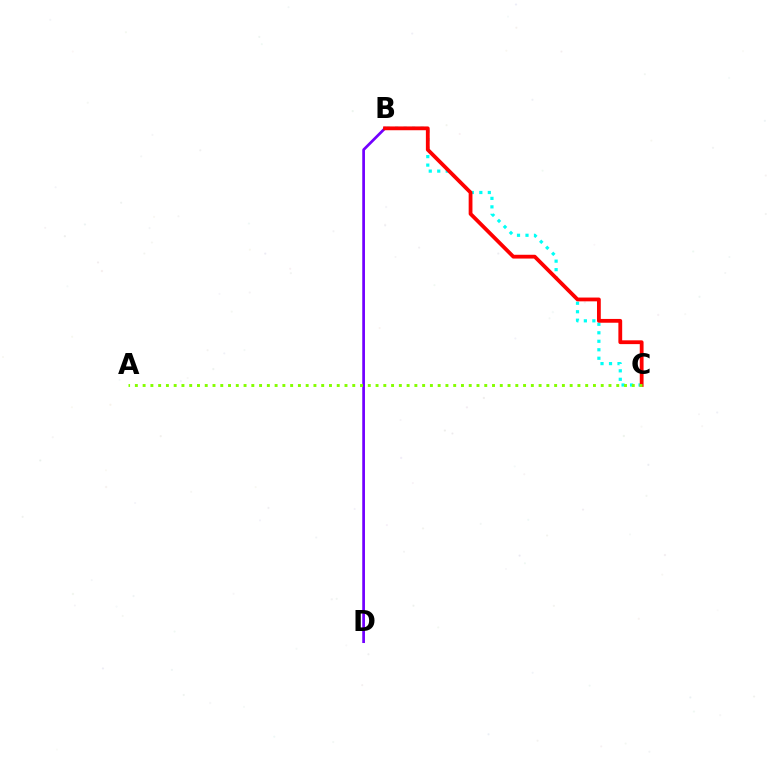{('B', 'C'): [{'color': '#00fff6', 'line_style': 'dotted', 'thickness': 2.31}, {'color': '#ff0000', 'line_style': 'solid', 'thickness': 2.73}], ('B', 'D'): [{'color': '#7200ff', 'line_style': 'solid', 'thickness': 1.96}], ('A', 'C'): [{'color': '#84ff00', 'line_style': 'dotted', 'thickness': 2.11}]}